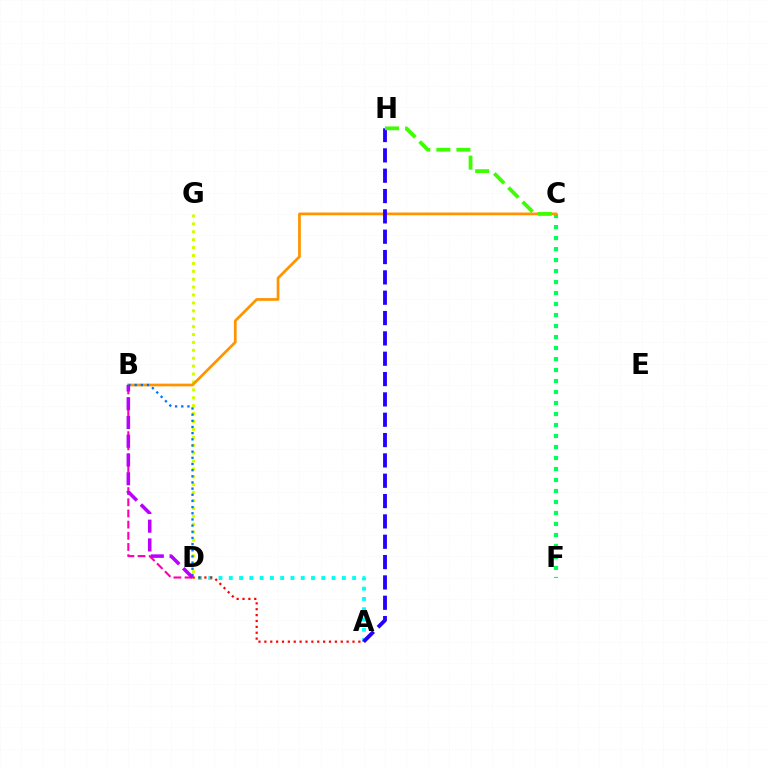{('D', 'G'): [{'color': '#d1ff00', 'line_style': 'dotted', 'thickness': 2.15}], ('A', 'D'): [{'color': '#00fff6', 'line_style': 'dotted', 'thickness': 2.79}, {'color': '#ff0000', 'line_style': 'dotted', 'thickness': 1.6}], ('C', 'F'): [{'color': '#00ff5c', 'line_style': 'dotted', 'thickness': 2.99}], ('B', 'C'): [{'color': '#ff9400', 'line_style': 'solid', 'thickness': 1.97}], ('B', 'D'): [{'color': '#ff00ac', 'line_style': 'dashed', 'thickness': 1.52}, {'color': '#0074ff', 'line_style': 'dotted', 'thickness': 1.67}, {'color': '#b900ff', 'line_style': 'dashed', 'thickness': 2.55}], ('A', 'H'): [{'color': '#2500ff', 'line_style': 'dashed', 'thickness': 2.76}], ('C', 'H'): [{'color': '#3dff00', 'line_style': 'dashed', 'thickness': 2.73}]}